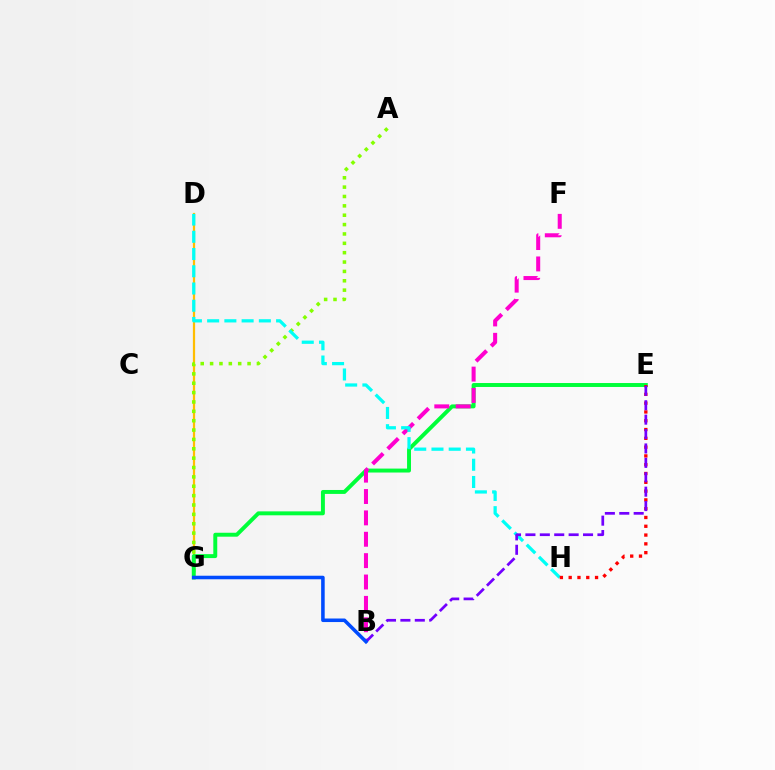{('D', 'G'): [{'color': '#ffbd00', 'line_style': 'solid', 'thickness': 1.61}], ('A', 'G'): [{'color': '#84ff00', 'line_style': 'dotted', 'thickness': 2.54}], ('E', 'G'): [{'color': '#00ff39', 'line_style': 'solid', 'thickness': 2.83}], ('B', 'F'): [{'color': '#ff00cf', 'line_style': 'dashed', 'thickness': 2.9}], ('D', 'H'): [{'color': '#00fff6', 'line_style': 'dashed', 'thickness': 2.34}], ('E', 'H'): [{'color': '#ff0000', 'line_style': 'dotted', 'thickness': 2.39}], ('B', 'E'): [{'color': '#7200ff', 'line_style': 'dashed', 'thickness': 1.96}], ('B', 'G'): [{'color': '#004bff', 'line_style': 'solid', 'thickness': 2.56}]}